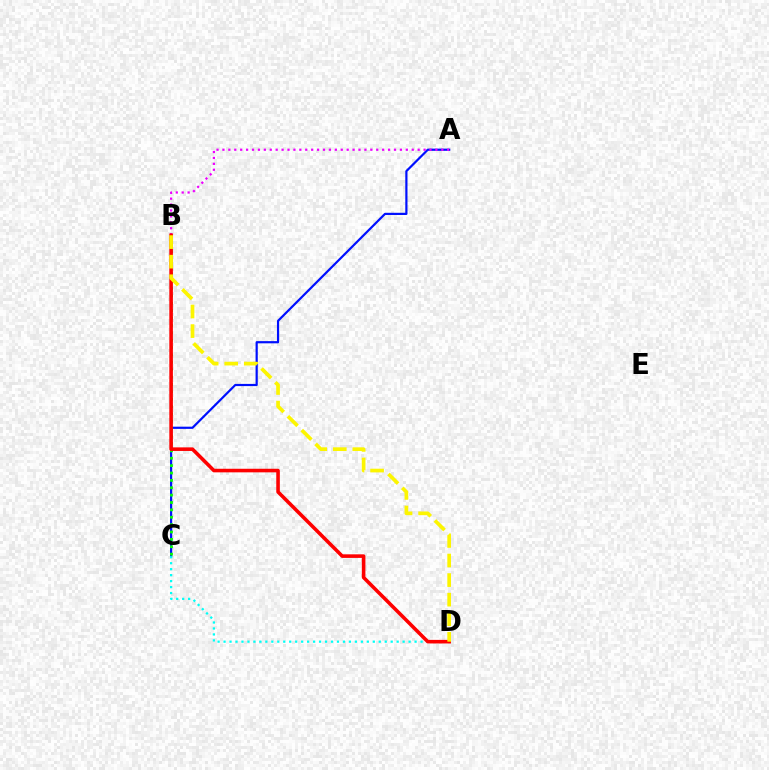{('A', 'C'): [{'color': '#0010ff', 'line_style': 'solid', 'thickness': 1.58}], ('B', 'C'): [{'color': '#08ff00', 'line_style': 'dotted', 'thickness': 2.0}], ('C', 'D'): [{'color': '#00fff6', 'line_style': 'dotted', 'thickness': 1.62}], ('A', 'B'): [{'color': '#ee00ff', 'line_style': 'dotted', 'thickness': 1.61}], ('B', 'D'): [{'color': '#ff0000', 'line_style': 'solid', 'thickness': 2.58}, {'color': '#fcf500', 'line_style': 'dashed', 'thickness': 2.66}]}